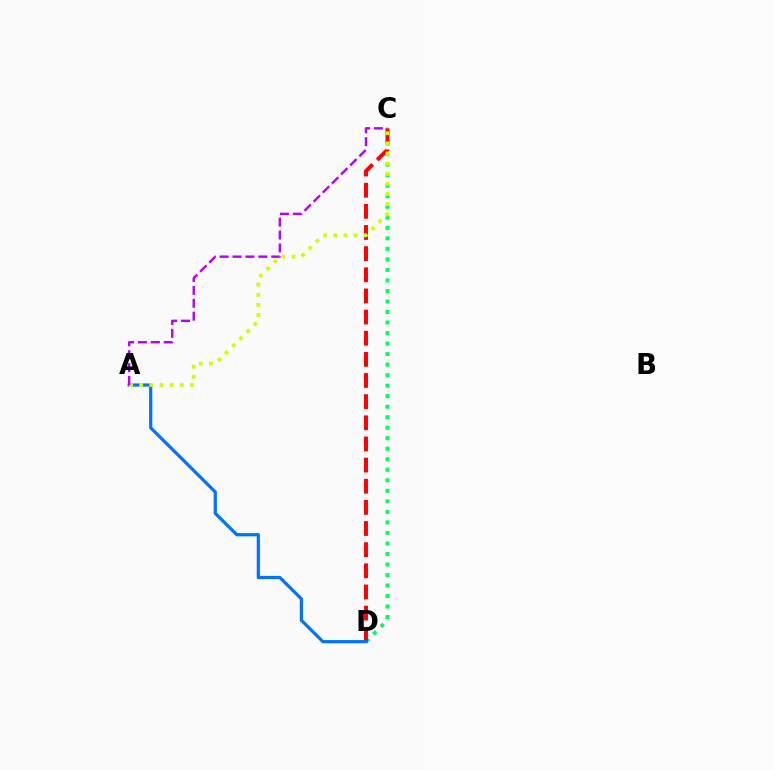{('C', 'D'): [{'color': '#00ff5c', 'line_style': 'dotted', 'thickness': 2.86}, {'color': '#ff0000', 'line_style': 'dashed', 'thickness': 2.87}], ('A', 'D'): [{'color': '#0074ff', 'line_style': 'solid', 'thickness': 2.32}], ('A', 'C'): [{'color': '#d1ff00', 'line_style': 'dotted', 'thickness': 2.75}, {'color': '#b900ff', 'line_style': 'dashed', 'thickness': 1.75}]}